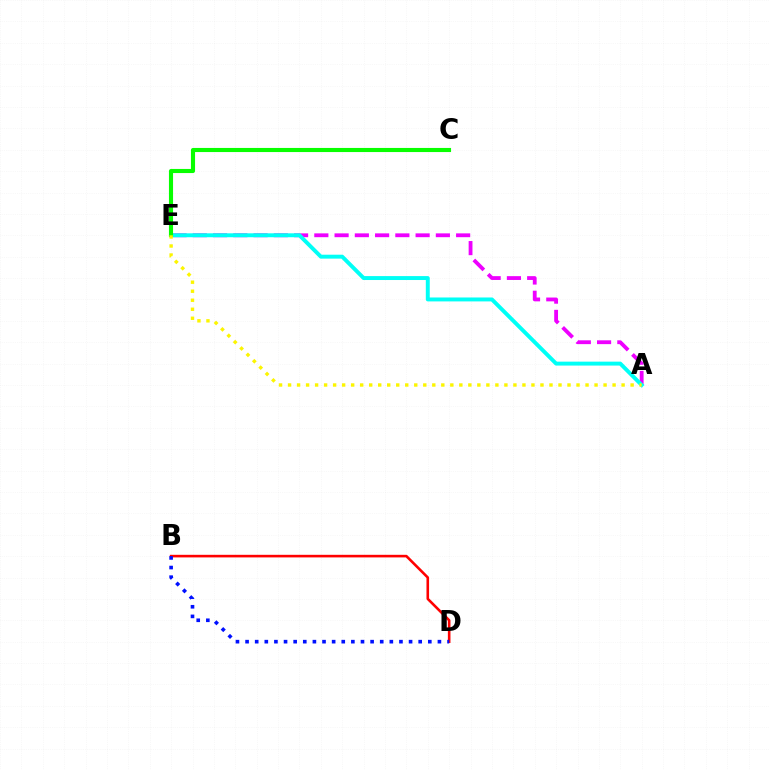{('A', 'E'): [{'color': '#ee00ff', 'line_style': 'dashed', 'thickness': 2.75}, {'color': '#00fff6', 'line_style': 'solid', 'thickness': 2.83}, {'color': '#fcf500', 'line_style': 'dotted', 'thickness': 2.45}], ('C', 'E'): [{'color': '#08ff00', 'line_style': 'solid', 'thickness': 2.96}], ('B', 'D'): [{'color': '#ff0000', 'line_style': 'solid', 'thickness': 1.87}, {'color': '#0010ff', 'line_style': 'dotted', 'thickness': 2.61}]}